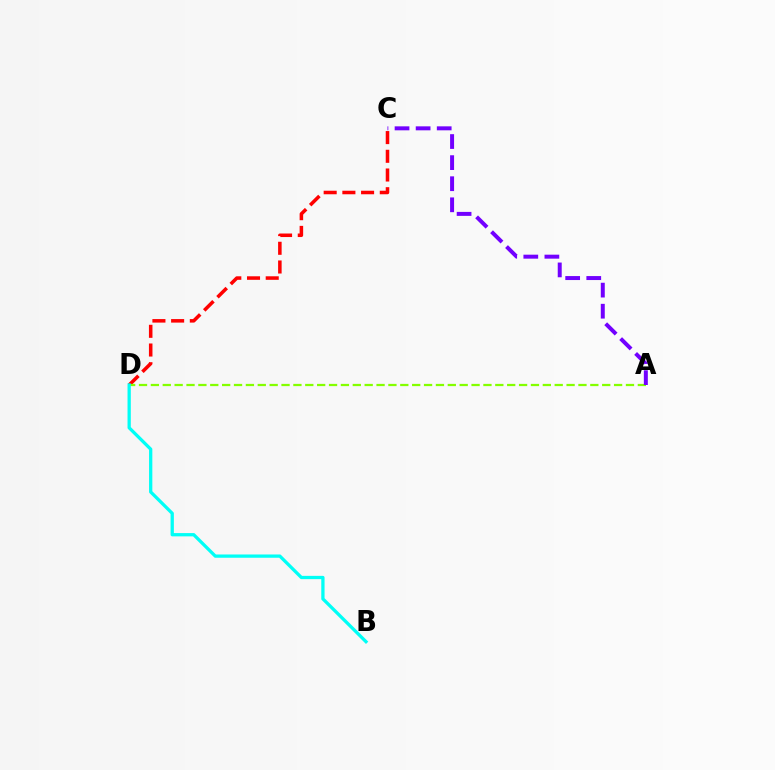{('C', 'D'): [{'color': '#ff0000', 'line_style': 'dashed', 'thickness': 2.54}], ('A', 'D'): [{'color': '#84ff00', 'line_style': 'dashed', 'thickness': 1.61}], ('A', 'C'): [{'color': '#7200ff', 'line_style': 'dashed', 'thickness': 2.86}], ('B', 'D'): [{'color': '#00fff6', 'line_style': 'solid', 'thickness': 2.36}]}